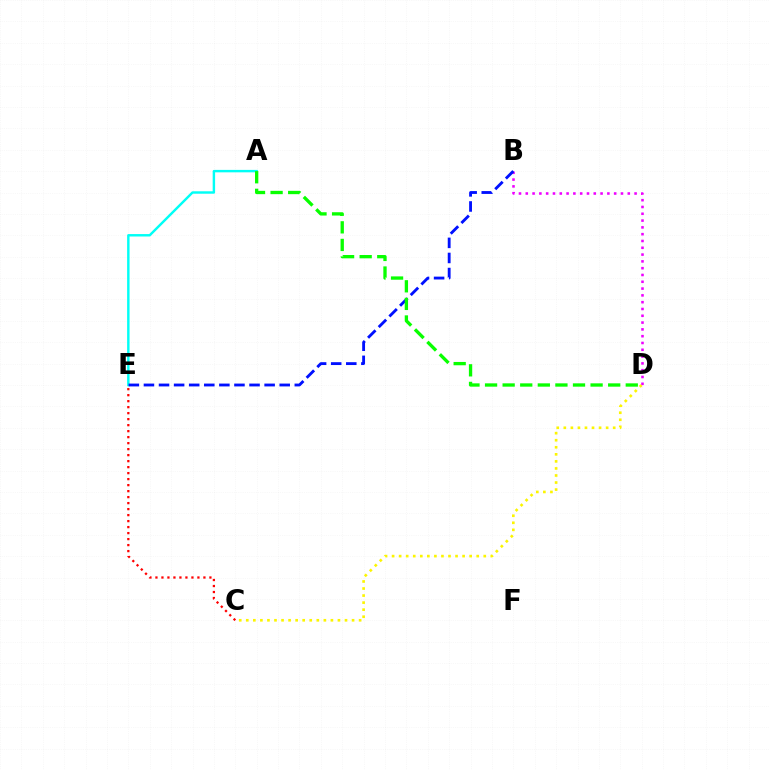{('C', 'D'): [{'color': '#fcf500', 'line_style': 'dotted', 'thickness': 1.92}], ('A', 'E'): [{'color': '#00fff6', 'line_style': 'solid', 'thickness': 1.75}], ('B', 'D'): [{'color': '#ee00ff', 'line_style': 'dotted', 'thickness': 1.85}], ('B', 'E'): [{'color': '#0010ff', 'line_style': 'dashed', 'thickness': 2.05}], ('A', 'D'): [{'color': '#08ff00', 'line_style': 'dashed', 'thickness': 2.39}], ('C', 'E'): [{'color': '#ff0000', 'line_style': 'dotted', 'thickness': 1.63}]}